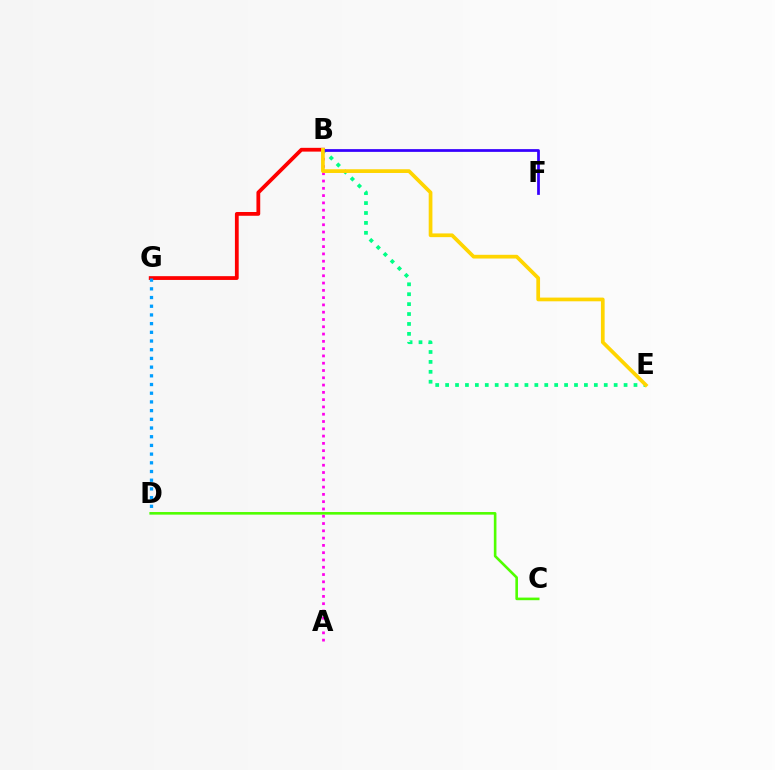{('B', 'E'): [{'color': '#00ff86', 'line_style': 'dotted', 'thickness': 2.69}, {'color': '#ffd500', 'line_style': 'solid', 'thickness': 2.68}], ('C', 'D'): [{'color': '#4fff00', 'line_style': 'solid', 'thickness': 1.88}], ('B', 'G'): [{'color': '#ff0000', 'line_style': 'solid', 'thickness': 2.72}], ('A', 'B'): [{'color': '#ff00ed', 'line_style': 'dotted', 'thickness': 1.98}], ('B', 'F'): [{'color': '#3700ff', 'line_style': 'solid', 'thickness': 1.98}], ('D', 'G'): [{'color': '#009eff', 'line_style': 'dotted', 'thickness': 2.36}]}